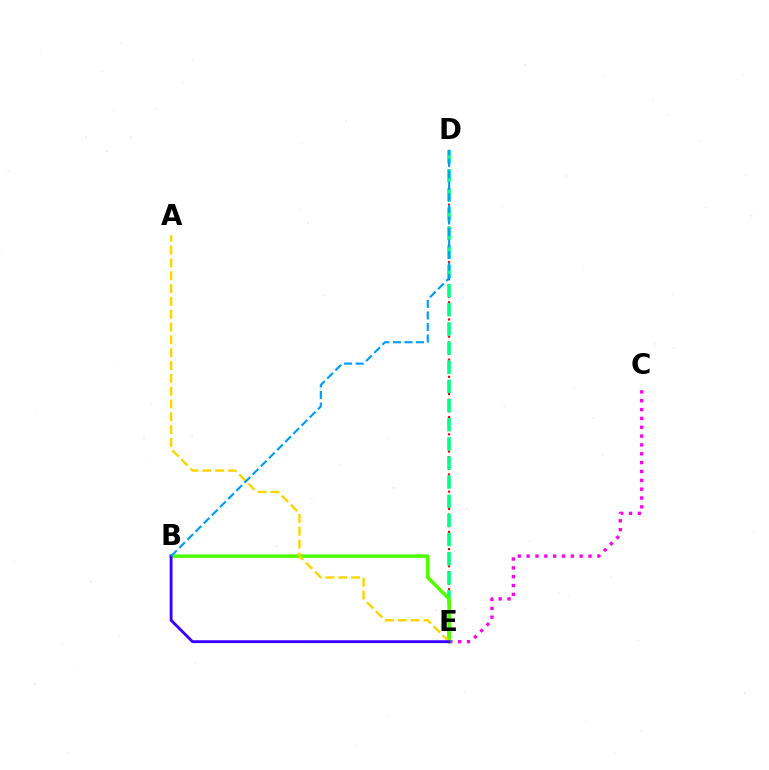{('D', 'E'): [{'color': '#ff0000', 'line_style': 'dotted', 'thickness': 1.56}, {'color': '#00ff86', 'line_style': 'dashed', 'thickness': 2.6}], ('C', 'E'): [{'color': '#ff00ed', 'line_style': 'dotted', 'thickness': 2.4}], ('B', 'E'): [{'color': '#4fff00', 'line_style': 'solid', 'thickness': 2.57}, {'color': '#3700ff', 'line_style': 'solid', 'thickness': 2.05}], ('A', 'E'): [{'color': '#ffd500', 'line_style': 'dashed', 'thickness': 1.74}], ('B', 'D'): [{'color': '#009eff', 'line_style': 'dashed', 'thickness': 1.57}]}